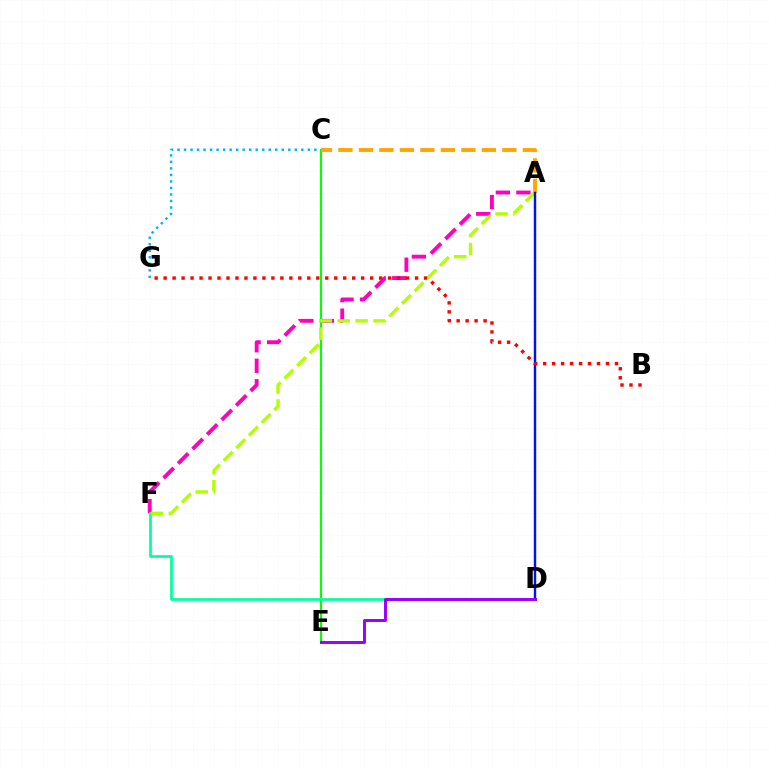{('A', 'F'): [{'color': '#ff00bd', 'line_style': 'dashed', 'thickness': 2.79}, {'color': '#b3ff00', 'line_style': 'dashed', 'thickness': 2.43}], ('C', 'G'): [{'color': '#00b5ff', 'line_style': 'dotted', 'thickness': 1.77}], ('C', 'E'): [{'color': '#08ff00', 'line_style': 'solid', 'thickness': 1.5}], ('A', 'C'): [{'color': '#ffa500', 'line_style': 'dashed', 'thickness': 2.78}], ('D', 'F'): [{'color': '#00ff9d', 'line_style': 'solid', 'thickness': 1.94}], ('A', 'D'): [{'color': '#0010ff', 'line_style': 'solid', 'thickness': 1.74}], ('D', 'E'): [{'color': '#9b00ff', 'line_style': 'solid', 'thickness': 2.12}], ('B', 'G'): [{'color': '#ff0000', 'line_style': 'dotted', 'thickness': 2.44}]}